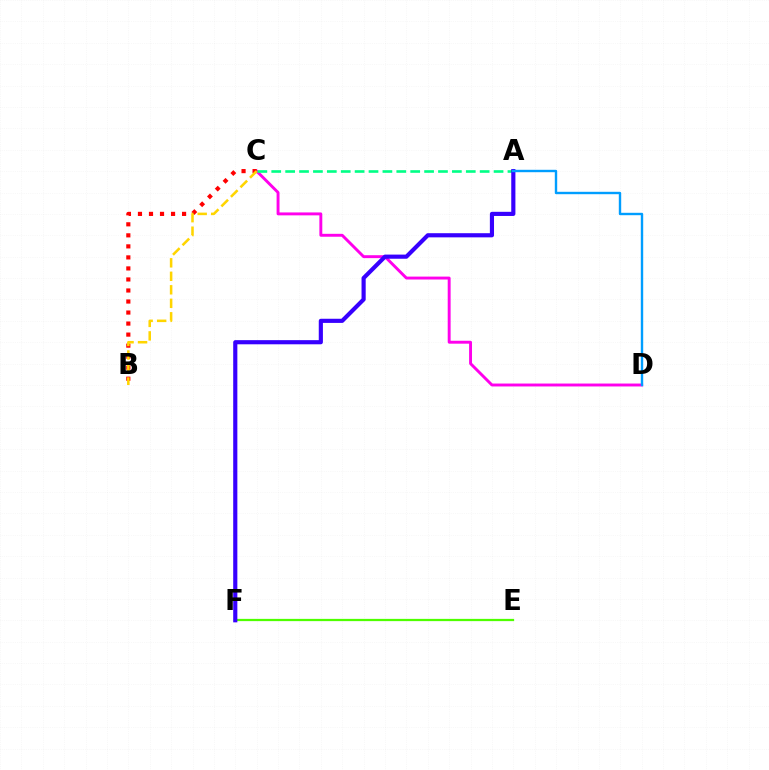{('C', 'D'): [{'color': '#ff00ed', 'line_style': 'solid', 'thickness': 2.1}], ('B', 'C'): [{'color': '#ff0000', 'line_style': 'dotted', 'thickness': 3.0}, {'color': '#ffd500', 'line_style': 'dashed', 'thickness': 1.83}], ('A', 'C'): [{'color': '#00ff86', 'line_style': 'dashed', 'thickness': 1.89}], ('E', 'F'): [{'color': '#4fff00', 'line_style': 'solid', 'thickness': 1.62}], ('A', 'F'): [{'color': '#3700ff', 'line_style': 'solid', 'thickness': 2.99}], ('A', 'D'): [{'color': '#009eff', 'line_style': 'solid', 'thickness': 1.73}]}